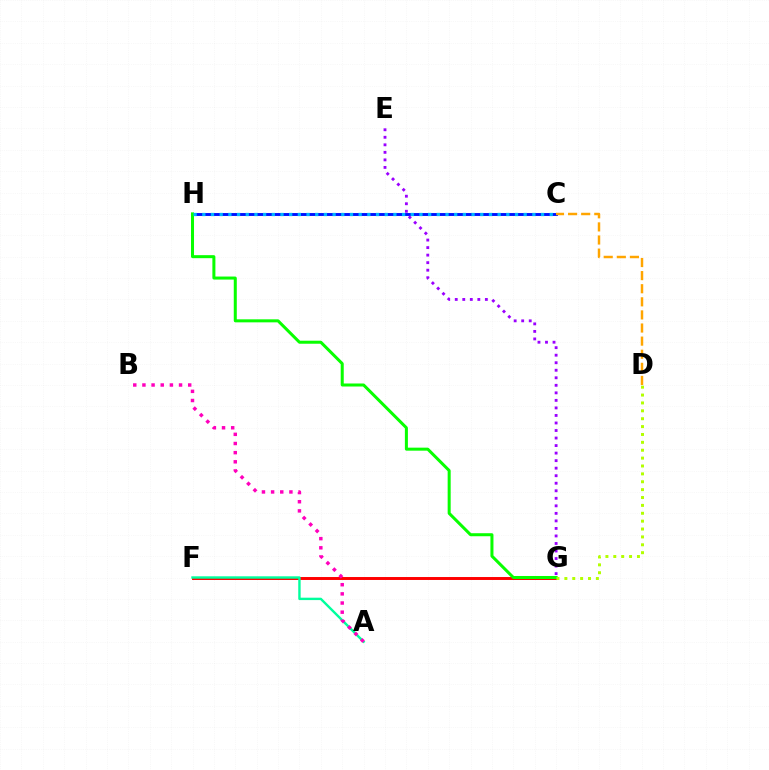{('F', 'G'): [{'color': '#ff0000', 'line_style': 'solid', 'thickness': 2.12}], ('C', 'H'): [{'color': '#0010ff', 'line_style': 'solid', 'thickness': 2.09}, {'color': '#00b5ff', 'line_style': 'dotted', 'thickness': 2.36}], ('C', 'D'): [{'color': '#ffa500', 'line_style': 'dashed', 'thickness': 1.78}], ('G', 'H'): [{'color': '#08ff00', 'line_style': 'solid', 'thickness': 2.18}], ('E', 'G'): [{'color': '#9b00ff', 'line_style': 'dotted', 'thickness': 2.05}], ('D', 'G'): [{'color': '#b3ff00', 'line_style': 'dotted', 'thickness': 2.14}], ('A', 'F'): [{'color': '#00ff9d', 'line_style': 'solid', 'thickness': 1.73}], ('A', 'B'): [{'color': '#ff00bd', 'line_style': 'dotted', 'thickness': 2.49}]}